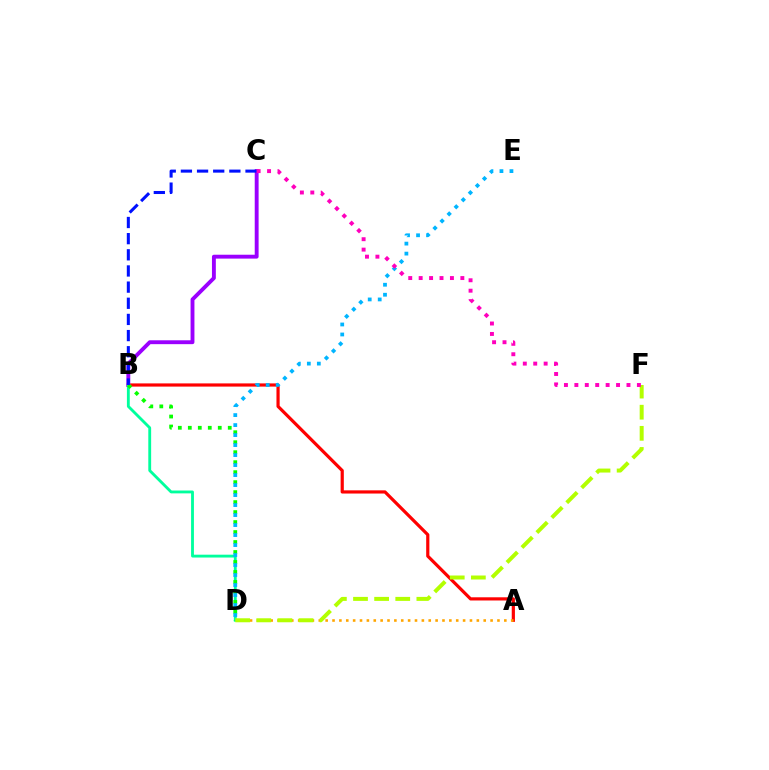{('A', 'B'): [{'color': '#ff0000', 'line_style': 'solid', 'thickness': 2.3}], ('A', 'D'): [{'color': '#ffa500', 'line_style': 'dotted', 'thickness': 1.87}], ('B', 'C'): [{'color': '#9b00ff', 'line_style': 'solid', 'thickness': 2.79}, {'color': '#0010ff', 'line_style': 'dashed', 'thickness': 2.19}], ('B', 'D'): [{'color': '#00ff9d', 'line_style': 'solid', 'thickness': 2.05}, {'color': '#08ff00', 'line_style': 'dotted', 'thickness': 2.71}], ('D', 'F'): [{'color': '#b3ff00', 'line_style': 'dashed', 'thickness': 2.87}], ('D', 'E'): [{'color': '#00b5ff', 'line_style': 'dotted', 'thickness': 2.72}], ('C', 'F'): [{'color': '#ff00bd', 'line_style': 'dotted', 'thickness': 2.83}]}